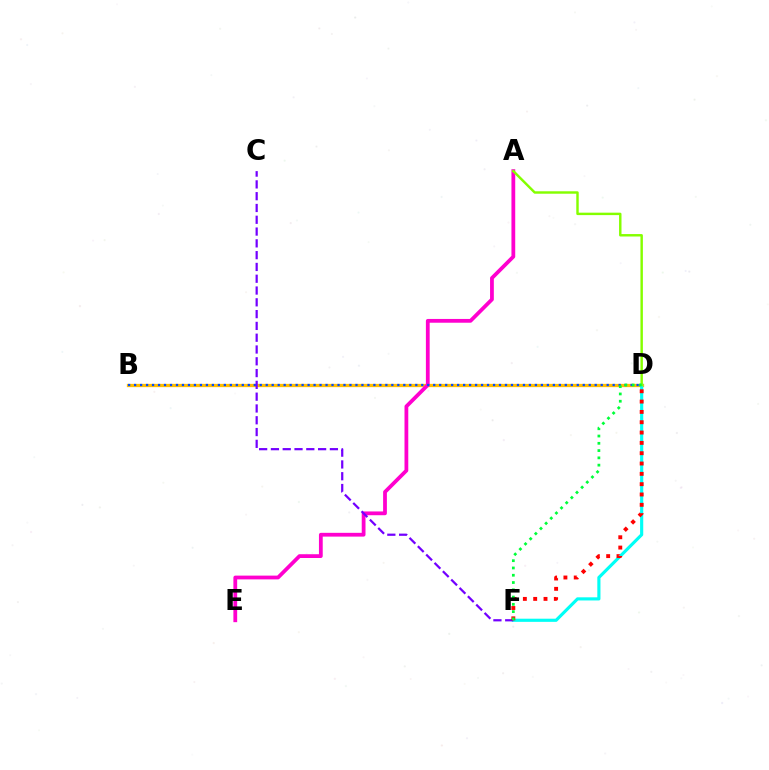{('B', 'D'): [{'color': '#ffbd00', 'line_style': 'solid', 'thickness': 2.37}, {'color': '#004bff', 'line_style': 'dotted', 'thickness': 1.63}], ('D', 'F'): [{'color': '#00fff6', 'line_style': 'solid', 'thickness': 2.26}, {'color': '#ff0000', 'line_style': 'dotted', 'thickness': 2.8}, {'color': '#00ff39', 'line_style': 'dotted', 'thickness': 1.98}], ('A', 'E'): [{'color': '#ff00cf', 'line_style': 'solid', 'thickness': 2.72}], ('A', 'D'): [{'color': '#84ff00', 'line_style': 'solid', 'thickness': 1.76}], ('C', 'F'): [{'color': '#7200ff', 'line_style': 'dashed', 'thickness': 1.6}]}